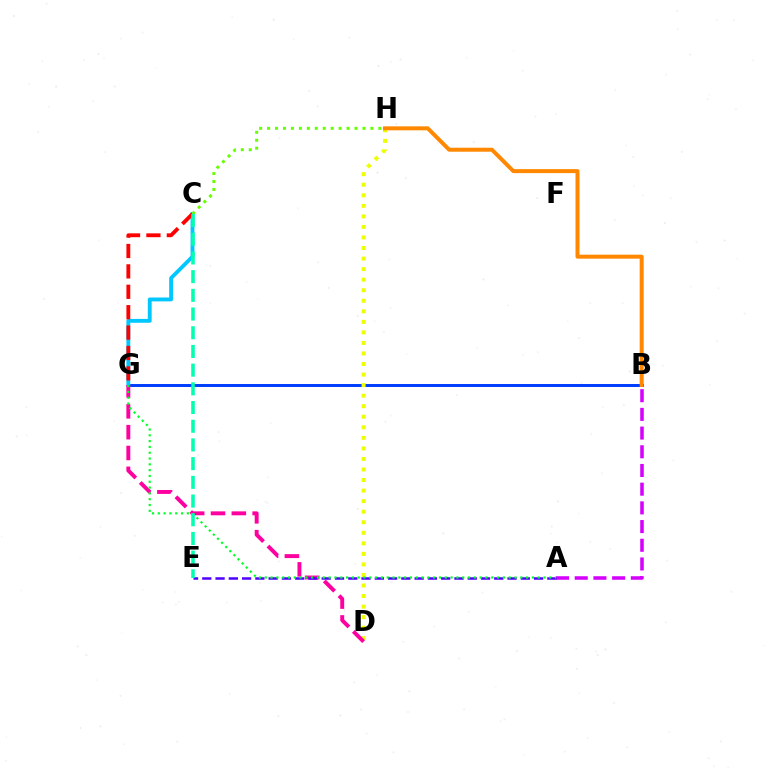{('B', 'G'): [{'color': '#003fff', 'line_style': 'solid', 'thickness': 2.15}], ('C', 'G'): [{'color': '#00c7ff', 'line_style': 'solid', 'thickness': 2.78}, {'color': '#ff0000', 'line_style': 'dashed', 'thickness': 2.77}], ('D', 'H'): [{'color': '#eeff00', 'line_style': 'dotted', 'thickness': 2.87}], ('D', 'G'): [{'color': '#ff00a0', 'line_style': 'dashed', 'thickness': 2.83}], ('B', 'H'): [{'color': '#ff8800', 'line_style': 'solid', 'thickness': 2.87}], ('A', 'B'): [{'color': '#d600ff', 'line_style': 'dashed', 'thickness': 2.54}], ('A', 'E'): [{'color': '#4f00ff', 'line_style': 'dashed', 'thickness': 1.8}], ('A', 'G'): [{'color': '#00ff27', 'line_style': 'dotted', 'thickness': 1.58}], ('C', 'H'): [{'color': '#66ff00', 'line_style': 'dotted', 'thickness': 2.16}], ('C', 'E'): [{'color': '#00ffaf', 'line_style': 'dashed', 'thickness': 2.54}]}